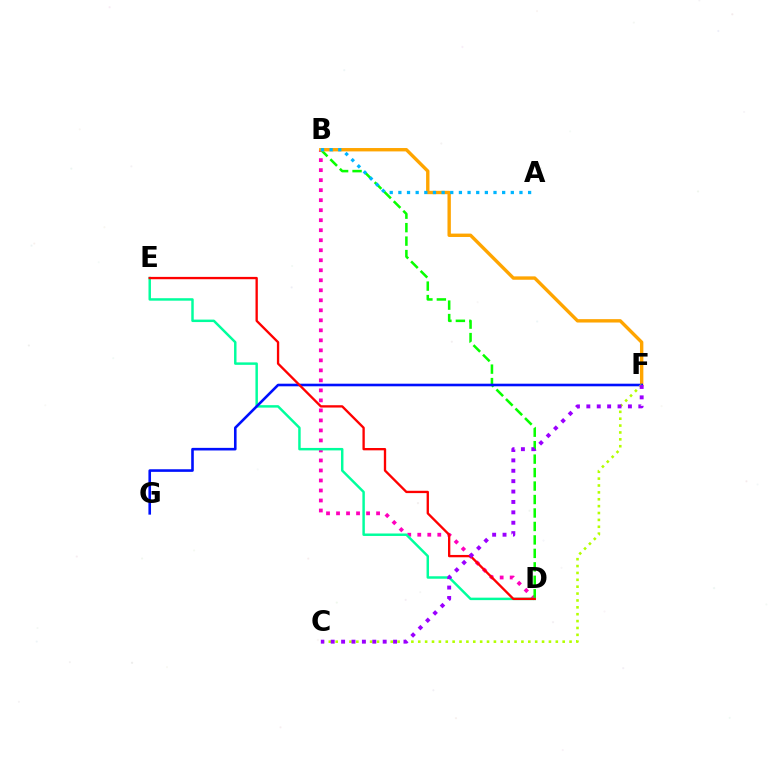{('B', 'D'): [{'color': '#ff00bd', 'line_style': 'dotted', 'thickness': 2.72}, {'color': '#08ff00', 'line_style': 'dashed', 'thickness': 1.83}], ('D', 'E'): [{'color': '#00ff9d', 'line_style': 'solid', 'thickness': 1.78}, {'color': '#ff0000', 'line_style': 'solid', 'thickness': 1.68}], ('B', 'F'): [{'color': '#ffa500', 'line_style': 'solid', 'thickness': 2.43}], ('A', 'B'): [{'color': '#00b5ff', 'line_style': 'dotted', 'thickness': 2.35}], ('F', 'G'): [{'color': '#0010ff', 'line_style': 'solid', 'thickness': 1.87}], ('C', 'F'): [{'color': '#b3ff00', 'line_style': 'dotted', 'thickness': 1.87}, {'color': '#9b00ff', 'line_style': 'dotted', 'thickness': 2.82}]}